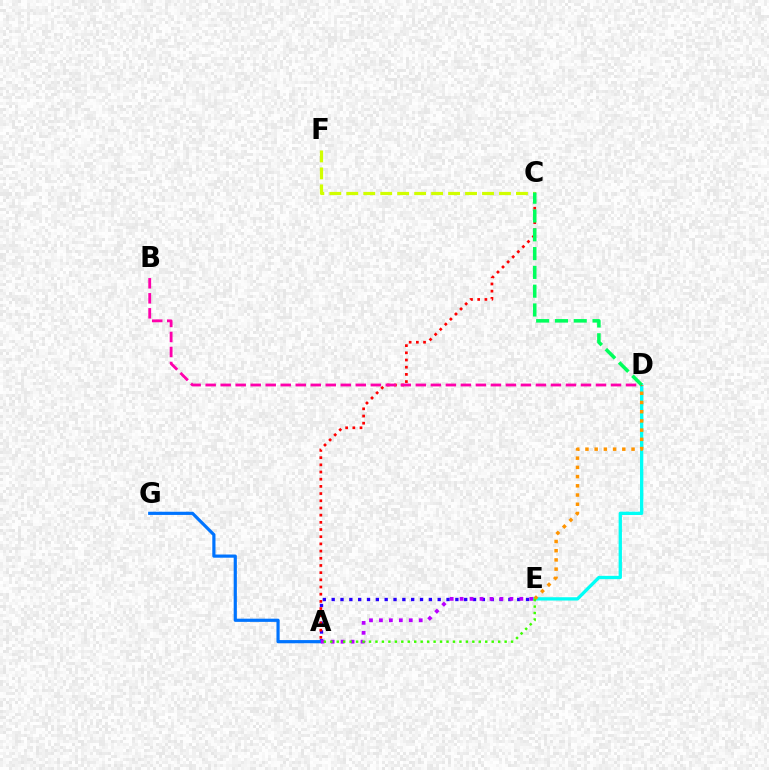{('A', 'E'): [{'color': '#2500ff', 'line_style': 'dotted', 'thickness': 2.4}, {'color': '#b900ff', 'line_style': 'dotted', 'thickness': 2.7}, {'color': '#3dff00', 'line_style': 'dotted', 'thickness': 1.75}], ('D', 'E'): [{'color': '#00fff6', 'line_style': 'solid', 'thickness': 2.38}, {'color': '#ff9400', 'line_style': 'dotted', 'thickness': 2.5}], ('A', 'G'): [{'color': '#0074ff', 'line_style': 'solid', 'thickness': 2.29}], ('A', 'C'): [{'color': '#ff0000', 'line_style': 'dotted', 'thickness': 1.95}], ('C', 'F'): [{'color': '#d1ff00', 'line_style': 'dashed', 'thickness': 2.3}], ('B', 'D'): [{'color': '#ff00ac', 'line_style': 'dashed', 'thickness': 2.04}], ('C', 'D'): [{'color': '#00ff5c', 'line_style': 'dashed', 'thickness': 2.55}]}